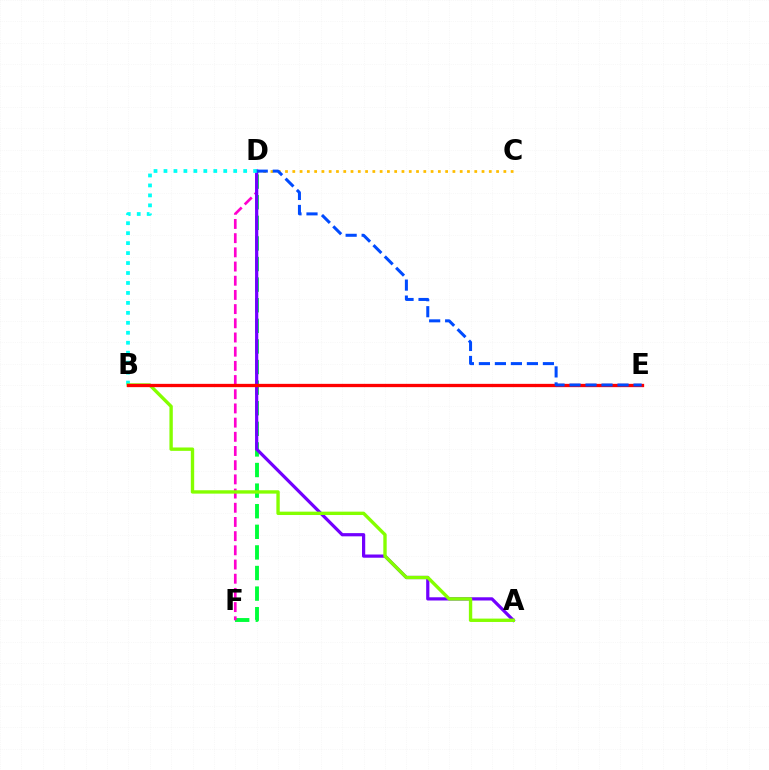{('D', 'F'): [{'color': '#00ff39', 'line_style': 'dashed', 'thickness': 2.8}, {'color': '#ff00cf', 'line_style': 'dashed', 'thickness': 1.93}], ('C', 'D'): [{'color': '#ffbd00', 'line_style': 'dotted', 'thickness': 1.98}], ('A', 'D'): [{'color': '#7200ff', 'line_style': 'solid', 'thickness': 2.31}], ('B', 'D'): [{'color': '#00fff6', 'line_style': 'dotted', 'thickness': 2.71}], ('A', 'B'): [{'color': '#84ff00', 'line_style': 'solid', 'thickness': 2.43}], ('B', 'E'): [{'color': '#ff0000', 'line_style': 'solid', 'thickness': 2.38}], ('D', 'E'): [{'color': '#004bff', 'line_style': 'dashed', 'thickness': 2.17}]}